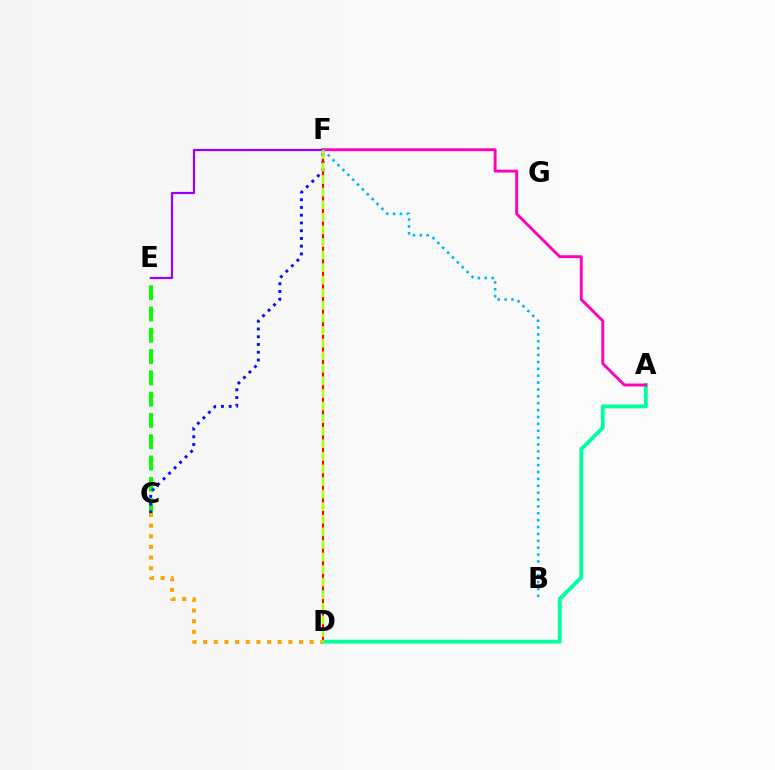{('C', 'E'): [{'color': '#08ff00', 'line_style': 'dashed', 'thickness': 2.89}], ('C', 'F'): [{'color': '#0010ff', 'line_style': 'dotted', 'thickness': 2.11}], ('D', 'F'): [{'color': '#ff0000', 'line_style': 'solid', 'thickness': 1.51}, {'color': '#b3ff00', 'line_style': 'dashed', 'thickness': 1.71}], ('A', 'D'): [{'color': '#00ff9d', 'line_style': 'solid', 'thickness': 2.75}], ('A', 'F'): [{'color': '#ff00bd', 'line_style': 'solid', 'thickness': 2.09}], ('E', 'F'): [{'color': '#9b00ff', 'line_style': 'solid', 'thickness': 1.6}], ('B', 'F'): [{'color': '#00b5ff', 'line_style': 'dotted', 'thickness': 1.87}], ('C', 'D'): [{'color': '#ffa500', 'line_style': 'dotted', 'thickness': 2.89}]}